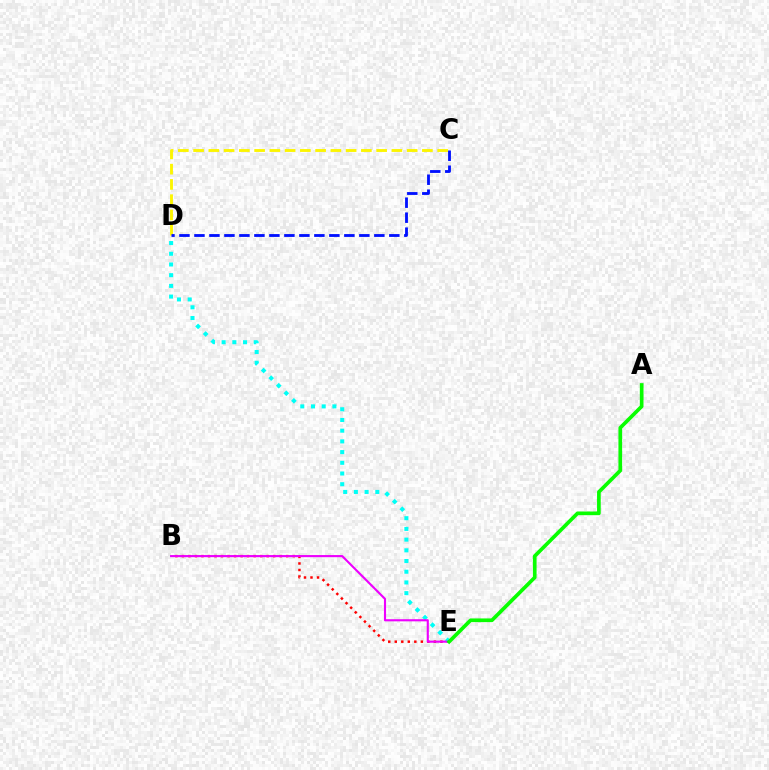{('C', 'D'): [{'color': '#fcf500', 'line_style': 'dashed', 'thickness': 2.07}, {'color': '#0010ff', 'line_style': 'dashed', 'thickness': 2.04}], ('B', 'E'): [{'color': '#ff0000', 'line_style': 'dotted', 'thickness': 1.77}, {'color': '#ee00ff', 'line_style': 'solid', 'thickness': 1.53}], ('D', 'E'): [{'color': '#00fff6', 'line_style': 'dotted', 'thickness': 2.91}], ('A', 'E'): [{'color': '#08ff00', 'line_style': 'solid', 'thickness': 2.65}]}